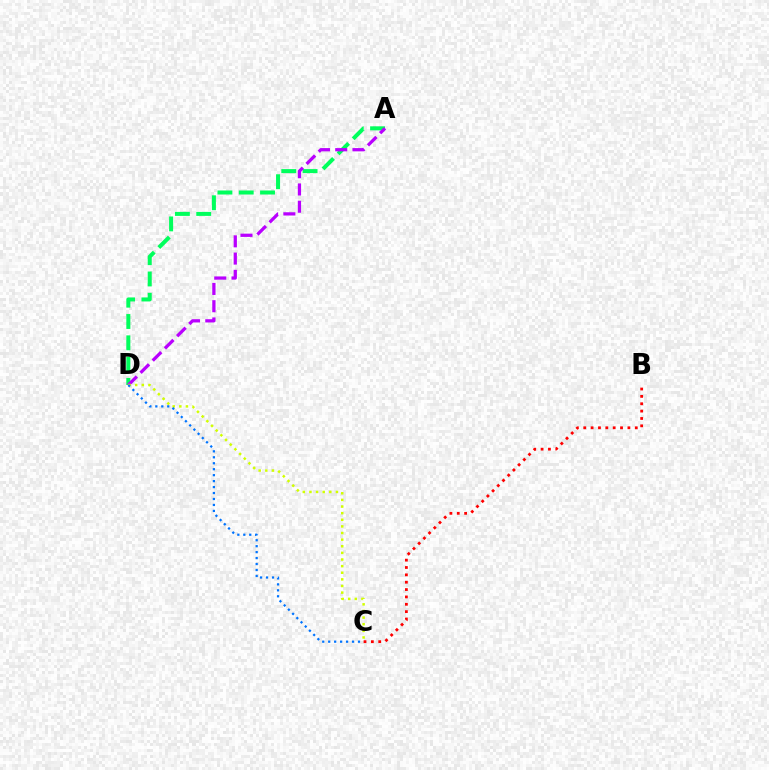{('A', 'D'): [{'color': '#00ff5c', 'line_style': 'dashed', 'thickness': 2.89}, {'color': '#b900ff', 'line_style': 'dashed', 'thickness': 2.34}], ('C', 'D'): [{'color': '#d1ff00', 'line_style': 'dotted', 'thickness': 1.8}, {'color': '#0074ff', 'line_style': 'dotted', 'thickness': 1.62}], ('B', 'C'): [{'color': '#ff0000', 'line_style': 'dotted', 'thickness': 2.0}]}